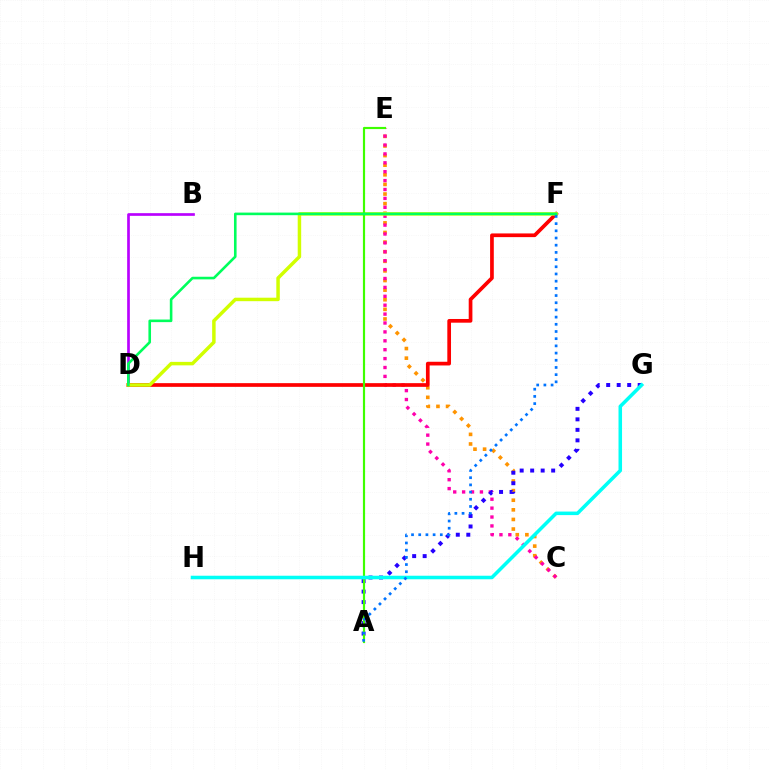{('C', 'E'): [{'color': '#ff9400', 'line_style': 'dotted', 'thickness': 2.61}, {'color': '#ff00ac', 'line_style': 'dotted', 'thickness': 2.42}], ('B', 'D'): [{'color': '#b900ff', 'line_style': 'solid', 'thickness': 1.93}], ('A', 'G'): [{'color': '#2500ff', 'line_style': 'dotted', 'thickness': 2.85}], ('D', 'F'): [{'color': '#ff0000', 'line_style': 'solid', 'thickness': 2.66}, {'color': '#d1ff00', 'line_style': 'solid', 'thickness': 2.51}, {'color': '#00ff5c', 'line_style': 'solid', 'thickness': 1.87}], ('A', 'E'): [{'color': '#3dff00', 'line_style': 'solid', 'thickness': 1.56}], ('G', 'H'): [{'color': '#00fff6', 'line_style': 'solid', 'thickness': 2.55}], ('A', 'F'): [{'color': '#0074ff', 'line_style': 'dotted', 'thickness': 1.95}]}